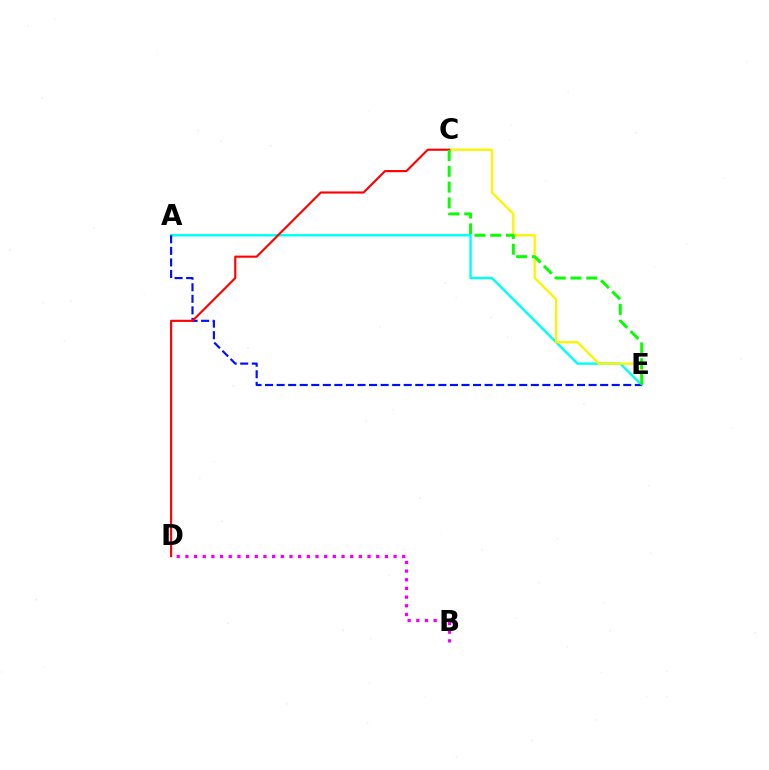{('B', 'D'): [{'color': '#ee00ff', 'line_style': 'dotted', 'thickness': 2.36}], ('A', 'E'): [{'color': '#00fff6', 'line_style': 'solid', 'thickness': 1.75}, {'color': '#0010ff', 'line_style': 'dashed', 'thickness': 1.57}], ('C', 'E'): [{'color': '#fcf500', 'line_style': 'solid', 'thickness': 1.67}, {'color': '#08ff00', 'line_style': 'dashed', 'thickness': 2.14}], ('C', 'D'): [{'color': '#ff0000', 'line_style': 'solid', 'thickness': 1.54}]}